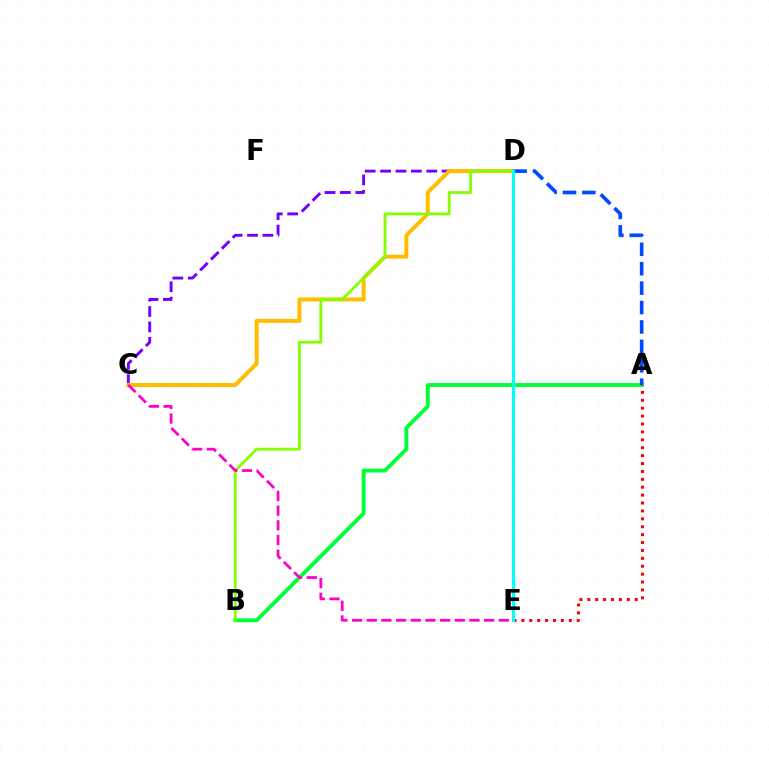{('A', 'B'): [{'color': '#00ff39', 'line_style': 'solid', 'thickness': 2.78}], ('C', 'D'): [{'color': '#7200ff', 'line_style': 'dashed', 'thickness': 2.09}, {'color': '#ffbd00', 'line_style': 'solid', 'thickness': 2.87}], ('A', 'D'): [{'color': '#004bff', 'line_style': 'dashed', 'thickness': 2.64}], ('B', 'D'): [{'color': '#84ff00', 'line_style': 'solid', 'thickness': 2.03}], ('A', 'E'): [{'color': '#ff0000', 'line_style': 'dotted', 'thickness': 2.15}], ('D', 'E'): [{'color': '#00fff6', 'line_style': 'solid', 'thickness': 2.24}], ('C', 'E'): [{'color': '#ff00cf', 'line_style': 'dashed', 'thickness': 1.99}]}